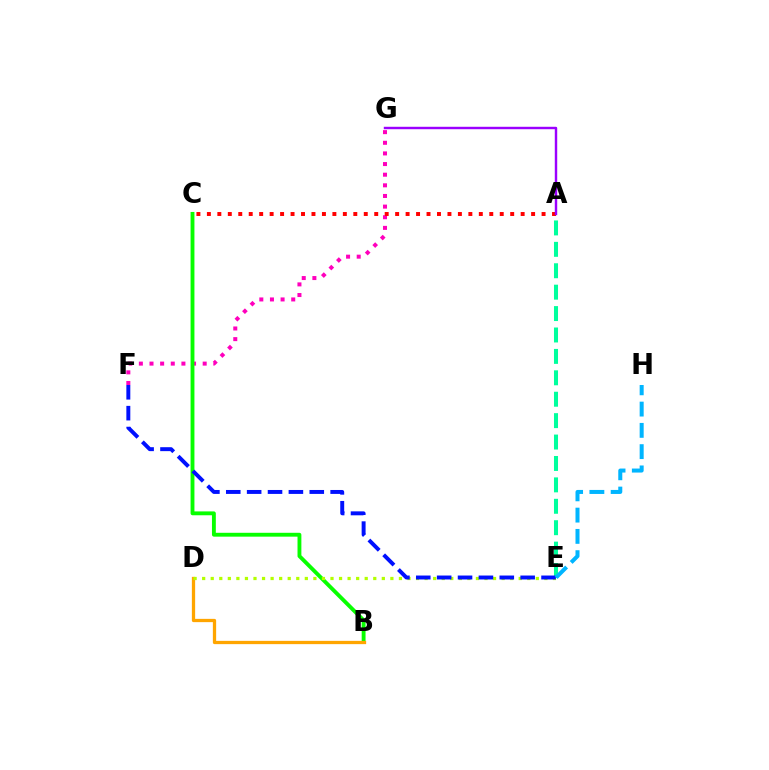{('F', 'G'): [{'color': '#ff00bd', 'line_style': 'dotted', 'thickness': 2.89}], ('B', 'C'): [{'color': '#08ff00', 'line_style': 'solid', 'thickness': 2.78}], ('A', 'C'): [{'color': '#ff0000', 'line_style': 'dotted', 'thickness': 2.84}], ('A', 'E'): [{'color': '#00ff9d', 'line_style': 'dashed', 'thickness': 2.91}], ('B', 'D'): [{'color': '#ffa500', 'line_style': 'solid', 'thickness': 2.36}], ('D', 'E'): [{'color': '#b3ff00', 'line_style': 'dotted', 'thickness': 2.32}], ('E', 'F'): [{'color': '#0010ff', 'line_style': 'dashed', 'thickness': 2.84}], ('E', 'H'): [{'color': '#00b5ff', 'line_style': 'dashed', 'thickness': 2.89}], ('A', 'G'): [{'color': '#9b00ff', 'line_style': 'solid', 'thickness': 1.75}]}